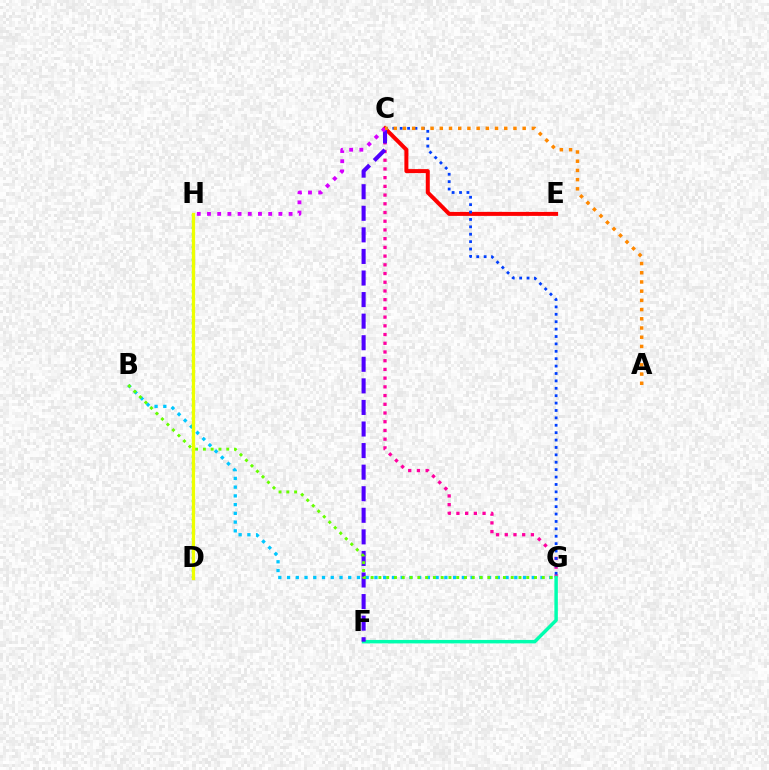{('C', 'G'): [{'color': '#ff00a0', 'line_style': 'dotted', 'thickness': 2.37}, {'color': '#003fff', 'line_style': 'dotted', 'thickness': 2.01}], ('F', 'G'): [{'color': '#00ffaf', 'line_style': 'solid', 'thickness': 2.5}], ('C', 'E'): [{'color': '#ff0000', 'line_style': 'solid', 'thickness': 2.88}], ('B', 'G'): [{'color': '#00c7ff', 'line_style': 'dotted', 'thickness': 2.37}, {'color': '#66ff00', 'line_style': 'dotted', 'thickness': 2.11}], ('D', 'H'): [{'color': '#00ff27', 'line_style': 'dotted', 'thickness': 1.73}, {'color': '#eeff00', 'line_style': 'solid', 'thickness': 2.34}], ('C', 'F'): [{'color': '#4f00ff', 'line_style': 'dashed', 'thickness': 2.93}], ('C', 'H'): [{'color': '#d600ff', 'line_style': 'dotted', 'thickness': 2.77}], ('A', 'C'): [{'color': '#ff8800', 'line_style': 'dotted', 'thickness': 2.5}]}